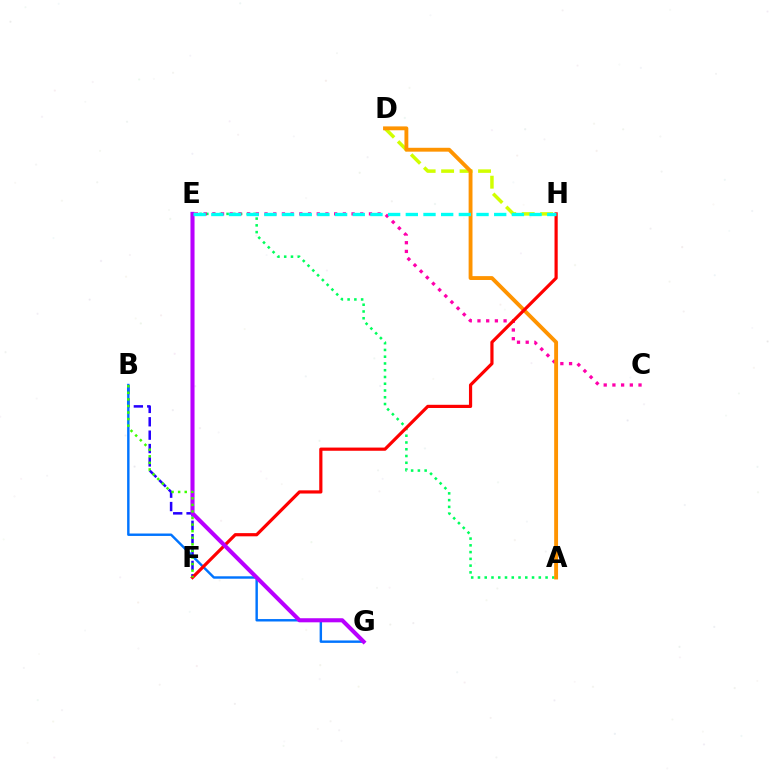{('B', 'F'): [{'color': '#2500ff', 'line_style': 'dashed', 'thickness': 1.82}, {'color': '#3dff00', 'line_style': 'dotted', 'thickness': 1.79}], ('D', 'H'): [{'color': '#d1ff00', 'line_style': 'dashed', 'thickness': 2.51}], ('A', 'E'): [{'color': '#00ff5c', 'line_style': 'dotted', 'thickness': 1.84}], ('C', 'E'): [{'color': '#ff00ac', 'line_style': 'dotted', 'thickness': 2.36}], ('A', 'D'): [{'color': '#ff9400', 'line_style': 'solid', 'thickness': 2.79}], ('B', 'G'): [{'color': '#0074ff', 'line_style': 'solid', 'thickness': 1.75}], ('F', 'H'): [{'color': '#ff0000', 'line_style': 'solid', 'thickness': 2.3}], ('E', 'G'): [{'color': '#b900ff', 'line_style': 'solid', 'thickness': 2.94}], ('E', 'H'): [{'color': '#00fff6', 'line_style': 'dashed', 'thickness': 2.4}]}